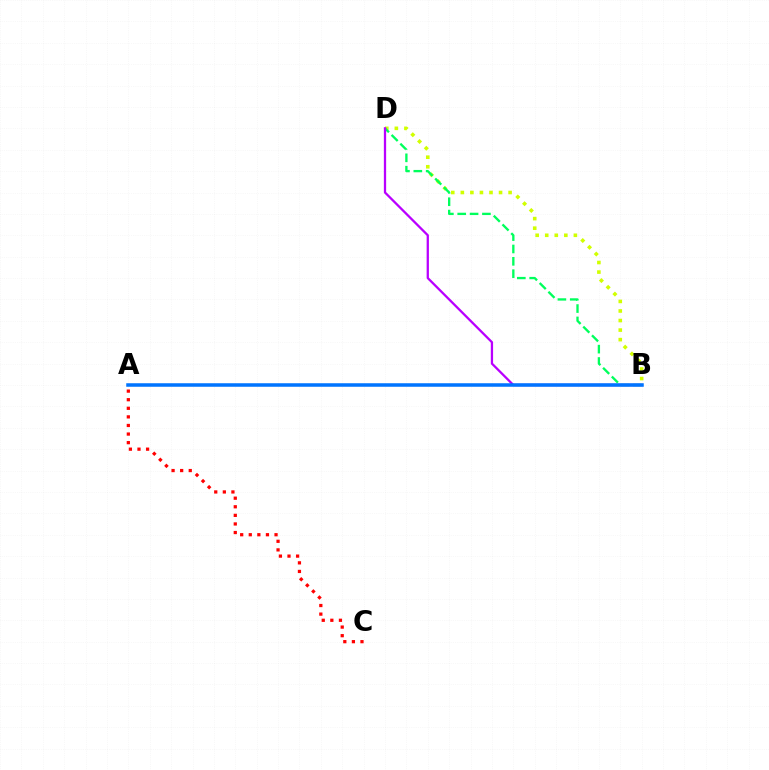{('B', 'D'): [{'color': '#d1ff00', 'line_style': 'dotted', 'thickness': 2.6}, {'color': '#00ff5c', 'line_style': 'dashed', 'thickness': 1.68}, {'color': '#b900ff', 'line_style': 'solid', 'thickness': 1.64}], ('A', 'B'): [{'color': '#0074ff', 'line_style': 'solid', 'thickness': 2.54}], ('A', 'C'): [{'color': '#ff0000', 'line_style': 'dotted', 'thickness': 2.33}]}